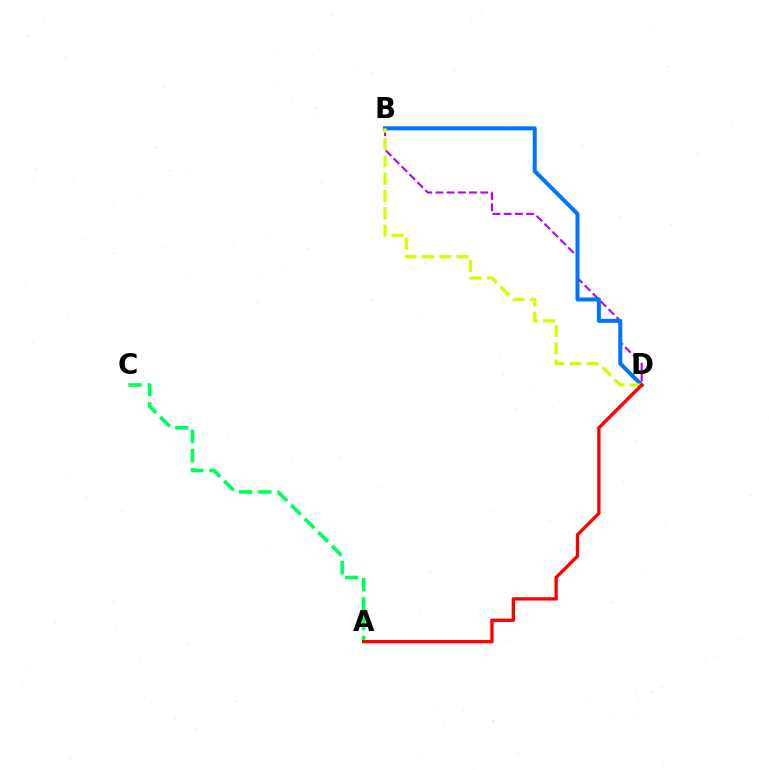{('B', 'D'): [{'color': '#b900ff', 'line_style': 'dashed', 'thickness': 1.52}, {'color': '#0074ff', 'line_style': 'solid', 'thickness': 2.89}, {'color': '#d1ff00', 'line_style': 'dashed', 'thickness': 2.35}], ('A', 'C'): [{'color': '#00ff5c', 'line_style': 'dashed', 'thickness': 2.61}], ('A', 'D'): [{'color': '#ff0000', 'line_style': 'solid', 'thickness': 2.39}]}